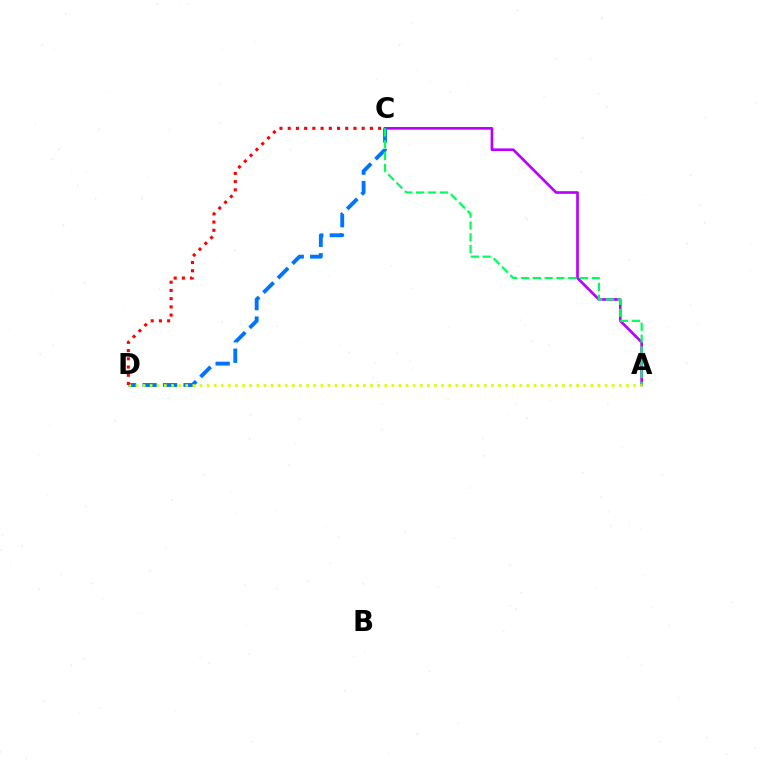{('A', 'C'): [{'color': '#b900ff', 'line_style': 'solid', 'thickness': 1.91}, {'color': '#00ff5c', 'line_style': 'dashed', 'thickness': 1.6}], ('C', 'D'): [{'color': '#0074ff', 'line_style': 'dashed', 'thickness': 2.78}, {'color': '#ff0000', 'line_style': 'dotted', 'thickness': 2.23}], ('A', 'D'): [{'color': '#d1ff00', 'line_style': 'dotted', 'thickness': 1.93}]}